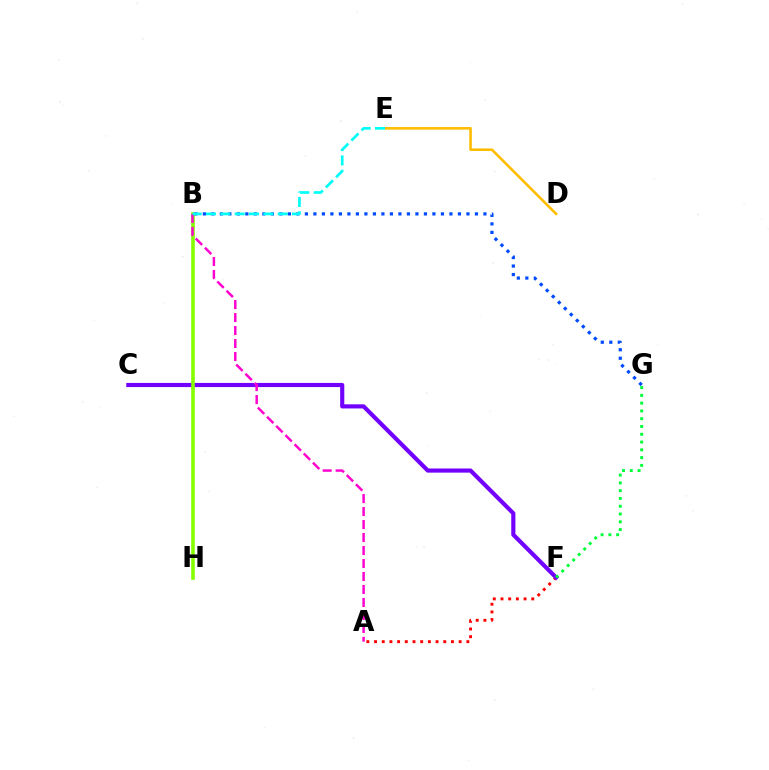{('A', 'F'): [{'color': '#ff0000', 'line_style': 'dotted', 'thickness': 2.09}], ('C', 'F'): [{'color': '#7200ff', 'line_style': 'solid', 'thickness': 2.98}], ('F', 'G'): [{'color': '#00ff39', 'line_style': 'dotted', 'thickness': 2.11}], ('B', 'H'): [{'color': '#84ff00', 'line_style': 'solid', 'thickness': 2.6}], ('B', 'G'): [{'color': '#004bff', 'line_style': 'dotted', 'thickness': 2.31}], ('D', 'E'): [{'color': '#ffbd00', 'line_style': 'solid', 'thickness': 1.87}], ('A', 'B'): [{'color': '#ff00cf', 'line_style': 'dashed', 'thickness': 1.76}], ('B', 'E'): [{'color': '#00fff6', 'line_style': 'dashed', 'thickness': 1.95}]}